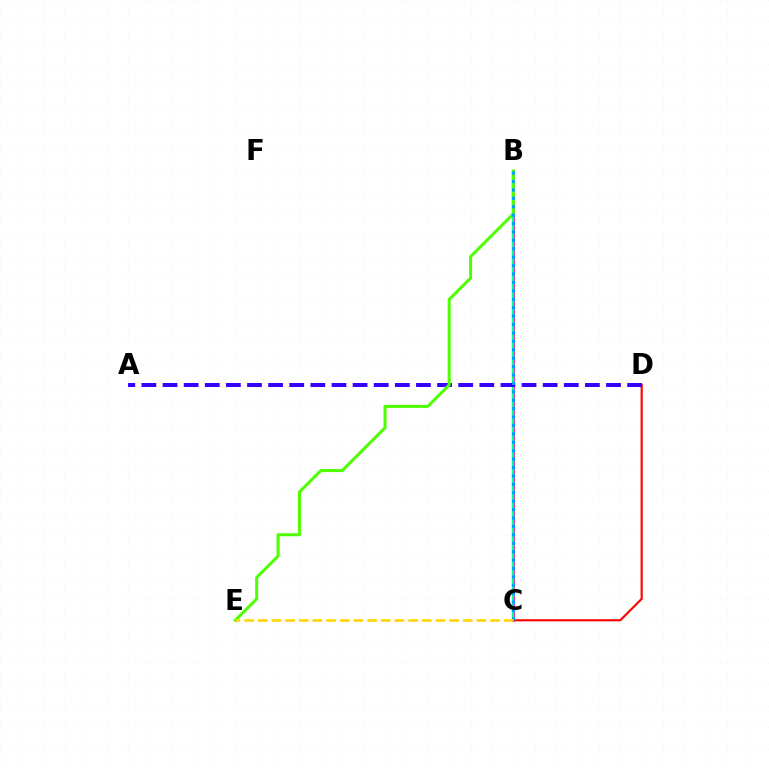{('B', 'C'): [{'color': '#ff00ed', 'line_style': 'solid', 'thickness': 2.08}, {'color': '#00ff86', 'line_style': 'solid', 'thickness': 1.73}, {'color': '#009eff', 'line_style': 'dotted', 'thickness': 2.29}], ('C', 'D'): [{'color': '#ff0000', 'line_style': 'solid', 'thickness': 1.53}], ('A', 'D'): [{'color': '#3700ff', 'line_style': 'dashed', 'thickness': 2.87}], ('B', 'E'): [{'color': '#4fff00', 'line_style': 'solid', 'thickness': 2.18}], ('C', 'E'): [{'color': '#ffd500', 'line_style': 'dashed', 'thickness': 1.86}]}